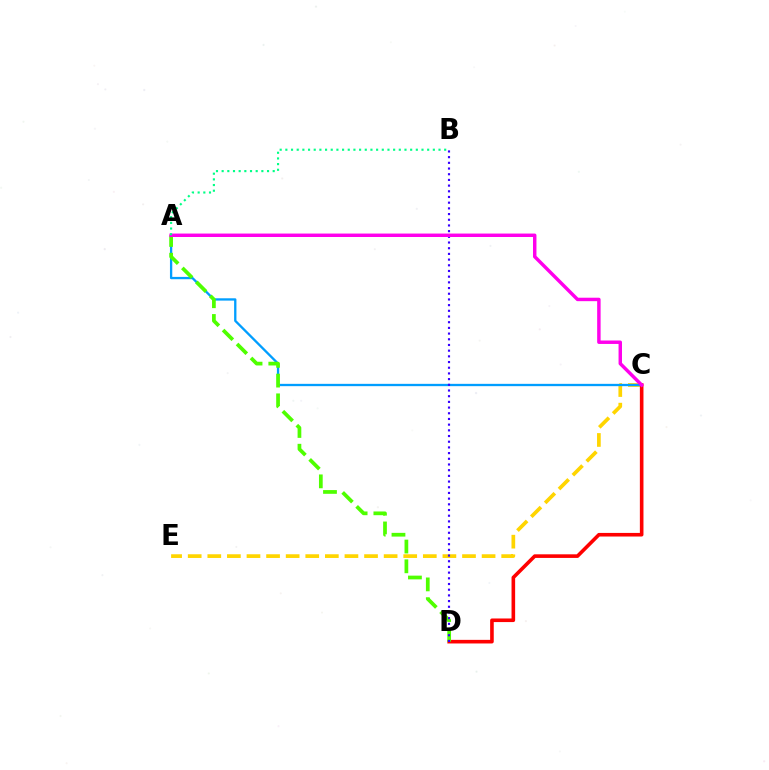{('C', 'E'): [{'color': '#ffd500', 'line_style': 'dashed', 'thickness': 2.66}], ('C', 'D'): [{'color': '#ff0000', 'line_style': 'solid', 'thickness': 2.59}], ('A', 'C'): [{'color': '#009eff', 'line_style': 'solid', 'thickness': 1.67}, {'color': '#ff00ed', 'line_style': 'solid', 'thickness': 2.48}], ('A', 'D'): [{'color': '#4fff00', 'line_style': 'dashed', 'thickness': 2.68}], ('B', 'D'): [{'color': '#3700ff', 'line_style': 'dotted', 'thickness': 1.55}], ('A', 'B'): [{'color': '#00ff86', 'line_style': 'dotted', 'thickness': 1.54}]}